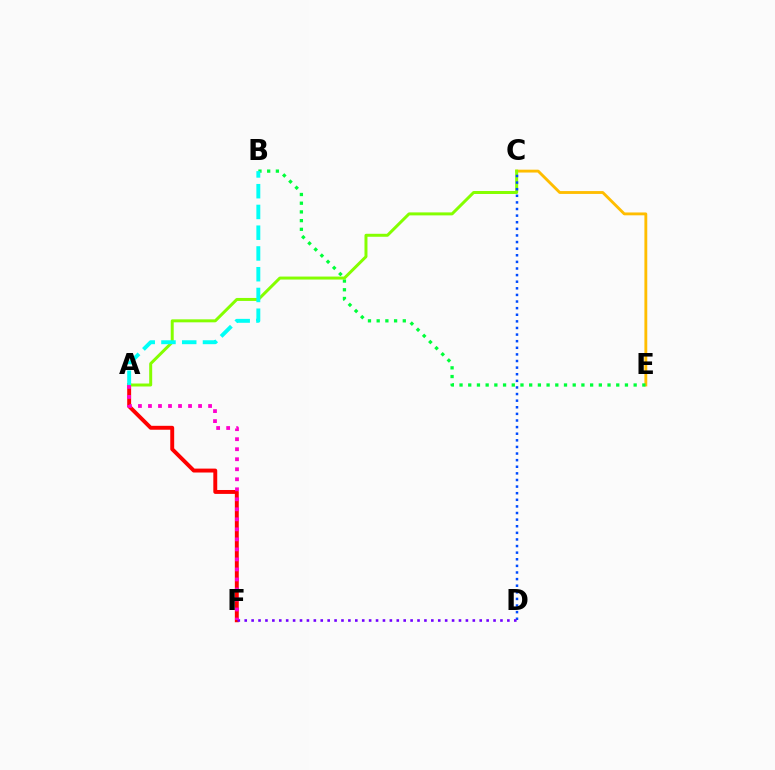{('C', 'E'): [{'color': '#ffbd00', 'line_style': 'solid', 'thickness': 2.05}], ('B', 'E'): [{'color': '#00ff39', 'line_style': 'dotted', 'thickness': 2.37}], ('A', 'F'): [{'color': '#ff0000', 'line_style': 'solid', 'thickness': 2.82}, {'color': '#ff00cf', 'line_style': 'dotted', 'thickness': 2.72}], ('A', 'C'): [{'color': '#84ff00', 'line_style': 'solid', 'thickness': 2.14}], ('A', 'B'): [{'color': '#00fff6', 'line_style': 'dashed', 'thickness': 2.82}], ('C', 'D'): [{'color': '#004bff', 'line_style': 'dotted', 'thickness': 1.8}], ('D', 'F'): [{'color': '#7200ff', 'line_style': 'dotted', 'thickness': 1.88}]}